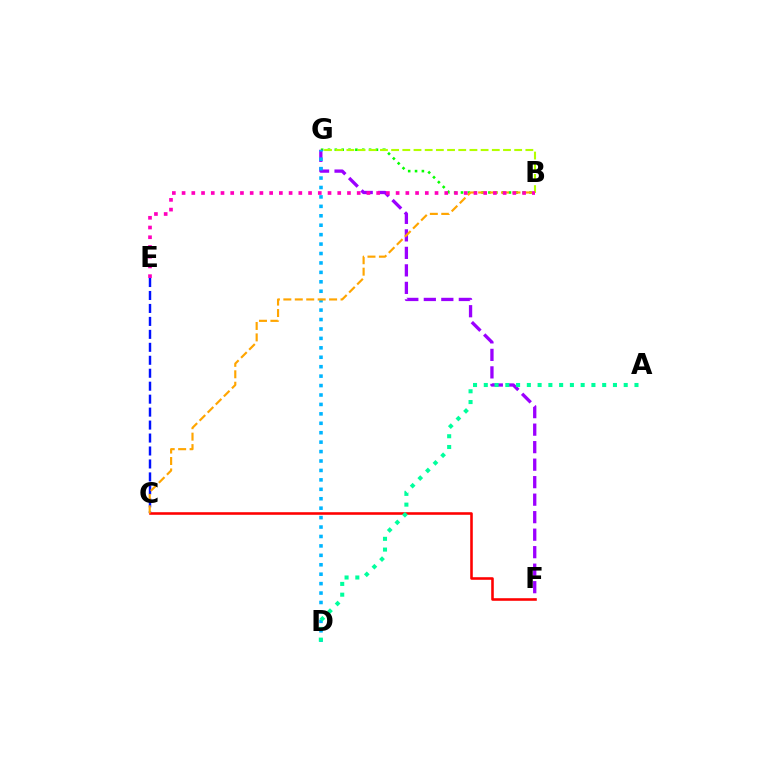{('B', 'G'): [{'color': '#08ff00', 'line_style': 'dotted', 'thickness': 1.86}, {'color': '#b3ff00', 'line_style': 'dashed', 'thickness': 1.52}], ('F', 'G'): [{'color': '#9b00ff', 'line_style': 'dashed', 'thickness': 2.38}], ('D', 'G'): [{'color': '#00b5ff', 'line_style': 'dotted', 'thickness': 2.56}], ('C', 'E'): [{'color': '#0010ff', 'line_style': 'dashed', 'thickness': 1.76}], ('C', 'F'): [{'color': '#ff0000', 'line_style': 'solid', 'thickness': 1.86}], ('B', 'C'): [{'color': '#ffa500', 'line_style': 'dashed', 'thickness': 1.55}], ('A', 'D'): [{'color': '#00ff9d', 'line_style': 'dotted', 'thickness': 2.92}], ('B', 'E'): [{'color': '#ff00bd', 'line_style': 'dotted', 'thickness': 2.64}]}